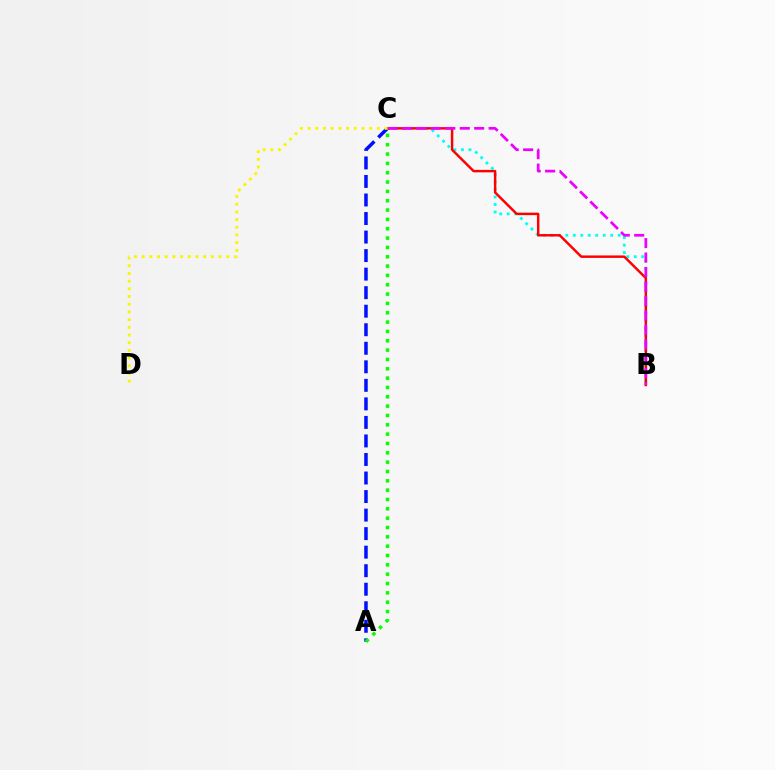{('A', 'C'): [{'color': '#0010ff', 'line_style': 'dashed', 'thickness': 2.52}, {'color': '#08ff00', 'line_style': 'dotted', 'thickness': 2.54}], ('B', 'C'): [{'color': '#00fff6', 'line_style': 'dotted', 'thickness': 2.03}, {'color': '#ff0000', 'line_style': 'solid', 'thickness': 1.77}, {'color': '#ee00ff', 'line_style': 'dashed', 'thickness': 1.96}], ('C', 'D'): [{'color': '#fcf500', 'line_style': 'dotted', 'thickness': 2.09}]}